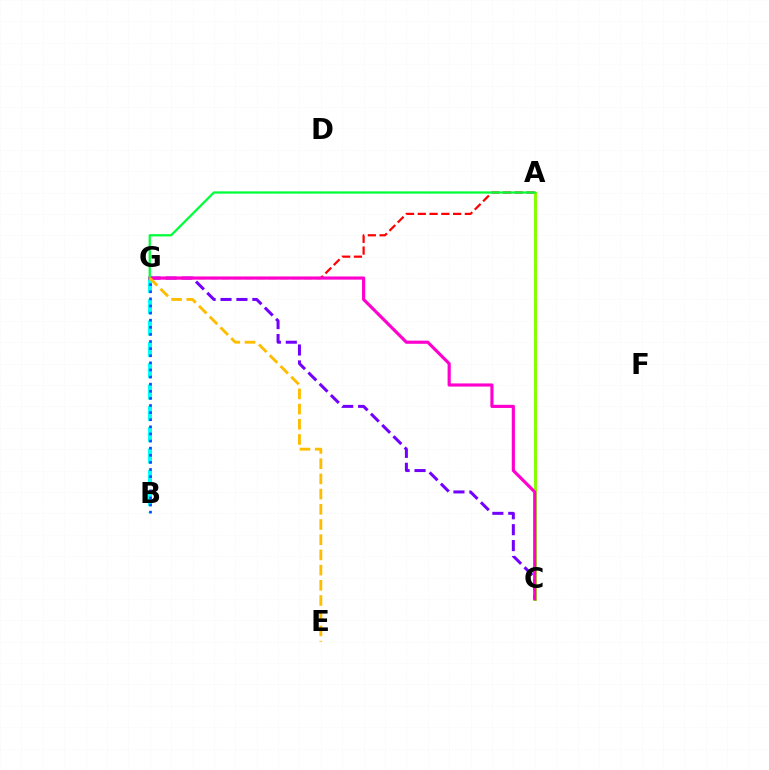{('A', 'G'): [{'color': '#ff0000', 'line_style': 'dashed', 'thickness': 1.6}, {'color': '#00ff39', 'line_style': 'solid', 'thickness': 1.63}], ('C', 'G'): [{'color': '#7200ff', 'line_style': 'dashed', 'thickness': 2.16}, {'color': '#ff00cf', 'line_style': 'solid', 'thickness': 2.27}], ('B', 'G'): [{'color': '#00fff6', 'line_style': 'dashed', 'thickness': 2.9}, {'color': '#004bff', 'line_style': 'dotted', 'thickness': 1.93}], ('A', 'C'): [{'color': '#84ff00', 'line_style': 'solid', 'thickness': 2.12}], ('E', 'G'): [{'color': '#ffbd00', 'line_style': 'dashed', 'thickness': 2.06}]}